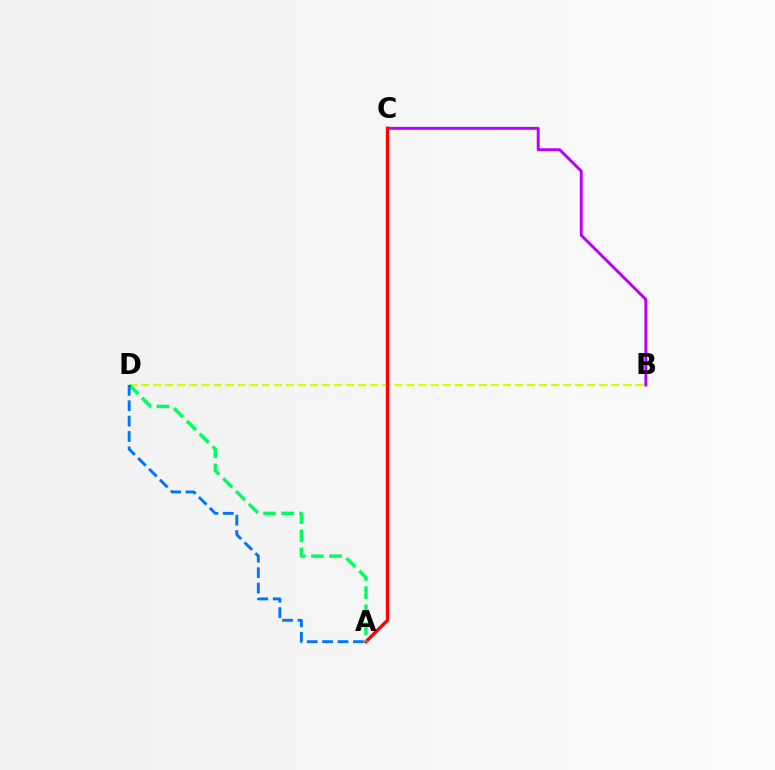{('B', 'C'): [{'color': '#b900ff', 'line_style': 'solid', 'thickness': 2.1}], ('B', 'D'): [{'color': '#d1ff00', 'line_style': 'dashed', 'thickness': 1.64}], ('A', 'C'): [{'color': '#ff0000', 'line_style': 'solid', 'thickness': 2.39}], ('A', 'D'): [{'color': '#00ff5c', 'line_style': 'dashed', 'thickness': 2.46}, {'color': '#0074ff', 'line_style': 'dashed', 'thickness': 2.09}]}